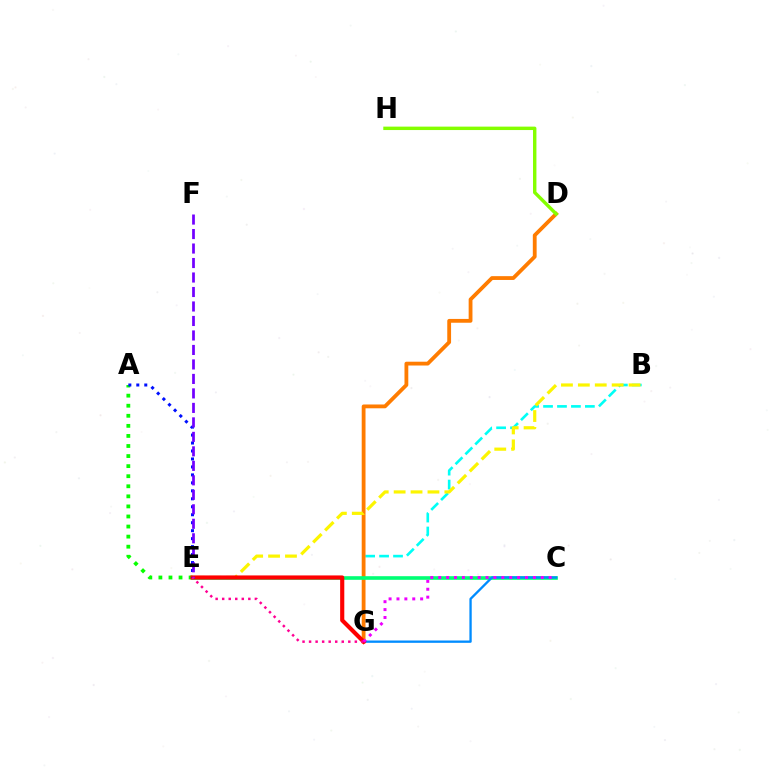{('B', 'G'): [{'color': '#00fff6', 'line_style': 'dashed', 'thickness': 1.89}], ('D', 'G'): [{'color': '#ff7c00', 'line_style': 'solid', 'thickness': 2.74}], ('D', 'H'): [{'color': '#84ff00', 'line_style': 'solid', 'thickness': 2.46}], ('B', 'E'): [{'color': '#fcf500', 'line_style': 'dashed', 'thickness': 2.3}], ('C', 'E'): [{'color': '#00ff74', 'line_style': 'solid', 'thickness': 2.61}], ('A', 'E'): [{'color': '#08ff00', 'line_style': 'dotted', 'thickness': 2.74}, {'color': '#0010ff', 'line_style': 'dotted', 'thickness': 2.17}], ('C', 'G'): [{'color': '#008cff', 'line_style': 'solid', 'thickness': 1.67}, {'color': '#ee00ff', 'line_style': 'dotted', 'thickness': 2.14}], ('E', 'G'): [{'color': '#ff0000', 'line_style': 'solid', 'thickness': 2.98}, {'color': '#ff0094', 'line_style': 'dotted', 'thickness': 1.78}], ('E', 'F'): [{'color': '#7200ff', 'line_style': 'dashed', 'thickness': 1.97}]}